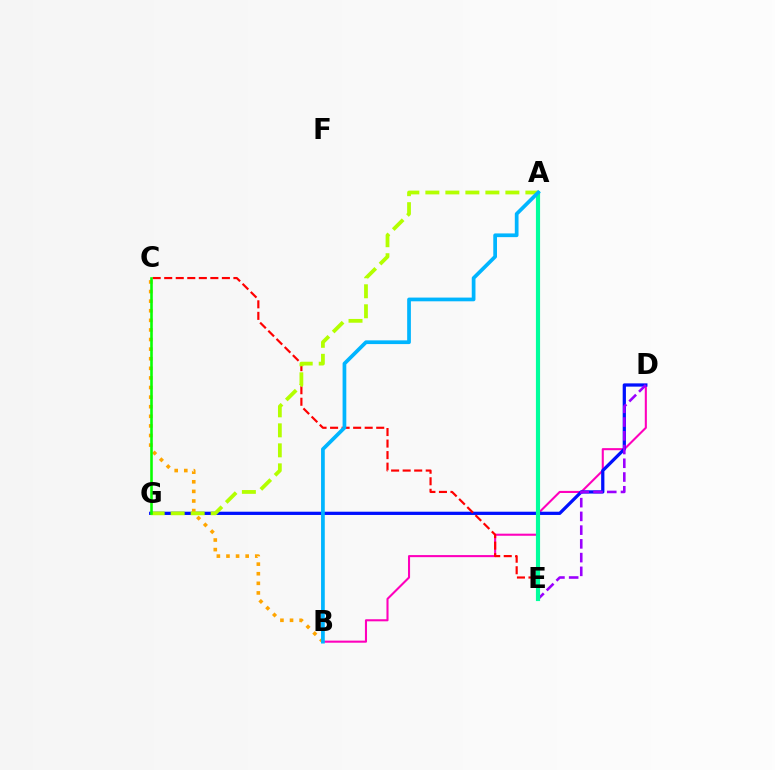{('B', 'D'): [{'color': '#ff00bd', 'line_style': 'solid', 'thickness': 1.5}], ('D', 'G'): [{'color': '#0010ff', 'line_style': 'solid', 'thickness': 2.34}], ('D', 'E'): [{'color': '#9b00ff', 'line_style': 'dashed', 'thickness': 1.87}], ('B', 'C'): [{'color': '#ffa500', 'line_style': 'dotted', 'thickness': 2.61}], ('C', 'E'): [{'color': '#ff0000', 'line_style': 'dashed', 'thickness': 1.57}], ('A', 'E'): [{'color': '#00ff9d', 'line_style': 'solid', 'thickness': 2.99}], ('A', 'G'): [{'color': '#b3ff00', 'line_style': 'dashed', 'thickness': 2.72}], ('A', 'B'): [{'color': '#00b5ff', 'line_style': 'solid', 'thickness': 2.68}], ('C', 'G'): [{'color': '#08ff00', 'line_style': 'solid', 'thickness': 1.86}]}